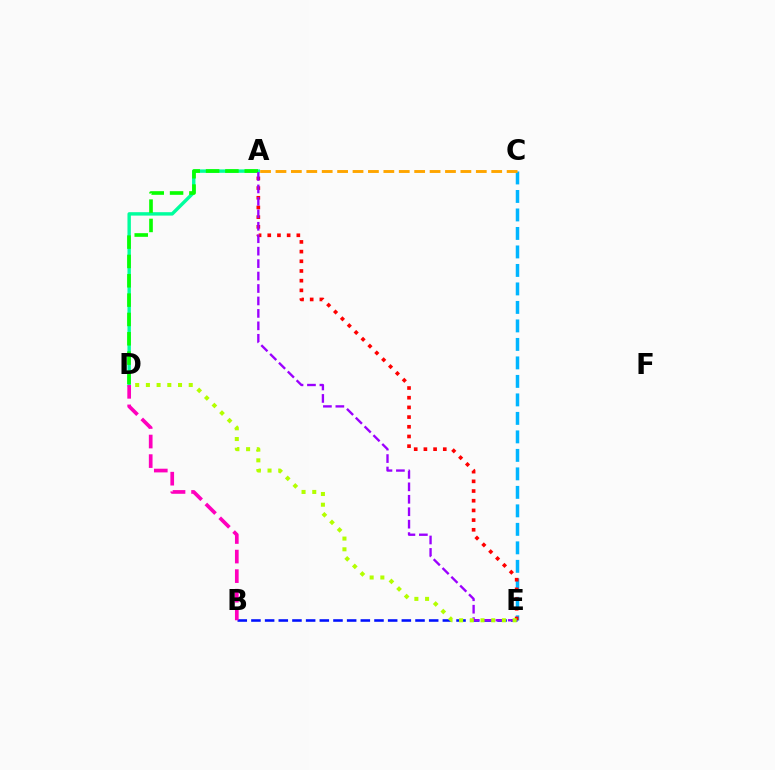{('B', 'E'): [{'color': '#0010ff', 'line_style': 'dashed', 'thickness': 1.86}], ('A', 'D'): [{'color': '#00ff9d', 'line_style': 'solid', 'thickness': 2.46}, {'color': '#08ff00', 'line_style': 'dashed', 'thickness': 2.63}], ('B', 'D'): [{'color': '#ff00bd', 'line_style': 'dashed', 'thickness': 2.66}], ('C', 'E'): [{'color': '#00b5ff', 'line_style': 'dashed', 'thickness': 2.51}], ('A', 'E'): [{'color': '#ff0000', 'line_style': 'dotted', 'thickness': 2.63}, {'color': '#9b00ff', 'line_style': 'dashed', 'thickness': 1.69}], ('D', 'E'): [{'color': '#b3ff00', 'line_style': 'dotted', 'thickness': 2.91}], ('A', 'C'): [{'color': '#ffa500', 'line_style': 'dashed', 'thickness': 2.09}]}